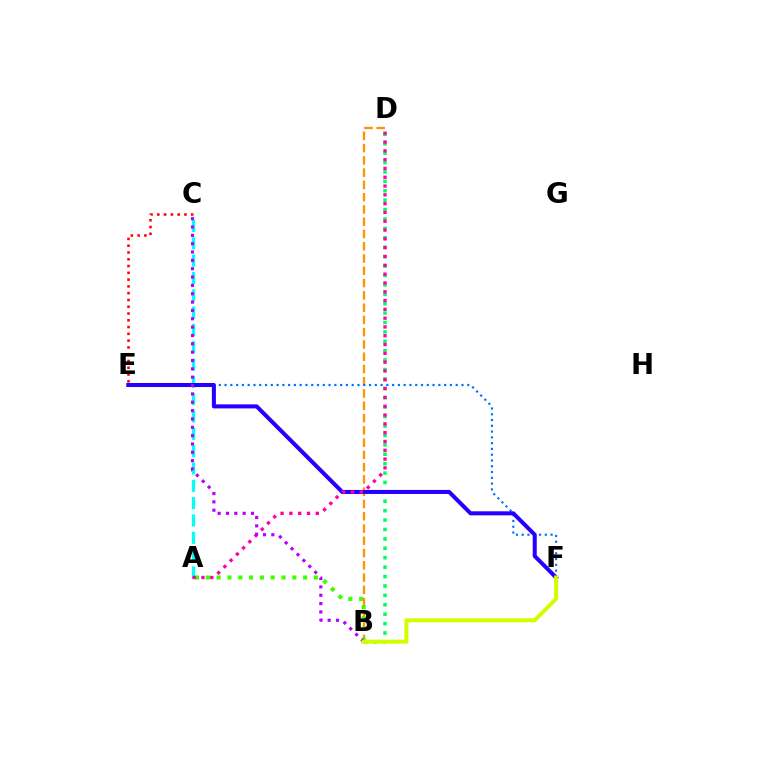{('B', 'D'): [{'color': '#ff9400', 'line_style': 'dashed', 'thickness': 1.67}, {'color': '#00ff5c', 'line_style': 'dotted', 'thickness': 2.56}], ('A', 'B'): [{'color': '#3dff00', 'line_style': 'dotted', 'thickness': 2.94}], ('C', 'E'): [{'color': '#ff0000', 'line_style': 'dotted', 'thickness': 1.84}], ('E', 'F'): [{'color': '#0074ff', 'line_style': 'dotted', 'thickness': 1.57}, {'color': '#2500ff', 'line_style': 'solid', 'thickness': 2.91}], ('A', 'C'): [{'color': '#00fff6', 'line_style': 'dashed', 'thickness': 2.35}], ('A', 'D'): [{'color': '#ff00ac', 'line_style': 'dotted', 'thickness': 2.39}], ('B', 'C'): [{'color': '#b900ff', 'line_style': 'dotted', 'thickness': 2.27}], ('B', 'F'): [{'color': '#d1ff00', 'line_style': 'solid', 'thickness': 2.89}]}